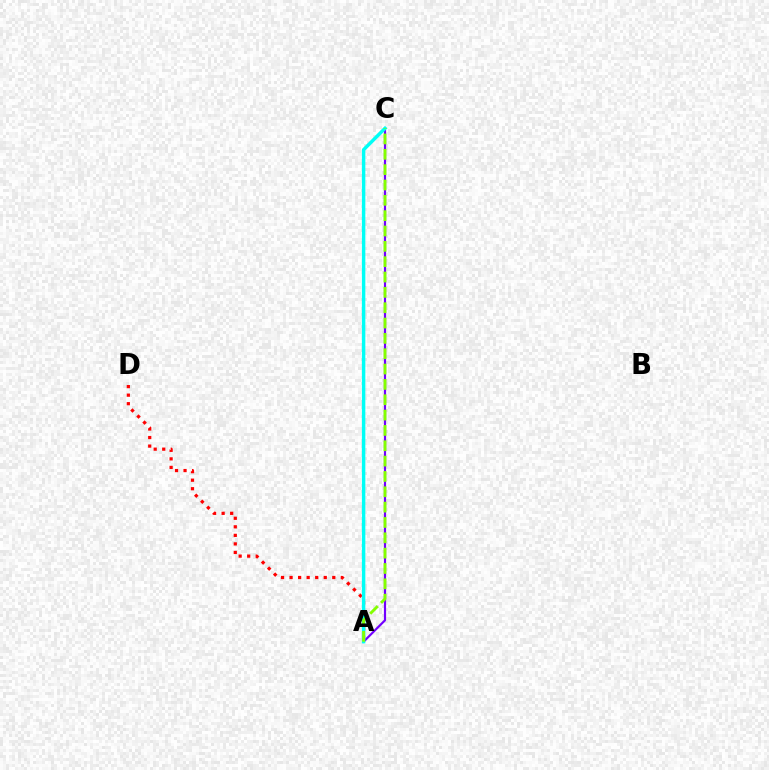{('A', 'D'): [{'color': '#ff0000', 'line_style': 'dotted', 'thickness': 2.32}], ('A', 'C'): [{'color': '#7200ff', 'line_style': 'solid', 'thickness': 1.56}, {'color': '#00fff6', 'line_style': 'solid', 'thickness': 2.48}, {'color': '#84ff00', 'line_style': 'dashed', 'thickness': 2.08}]}